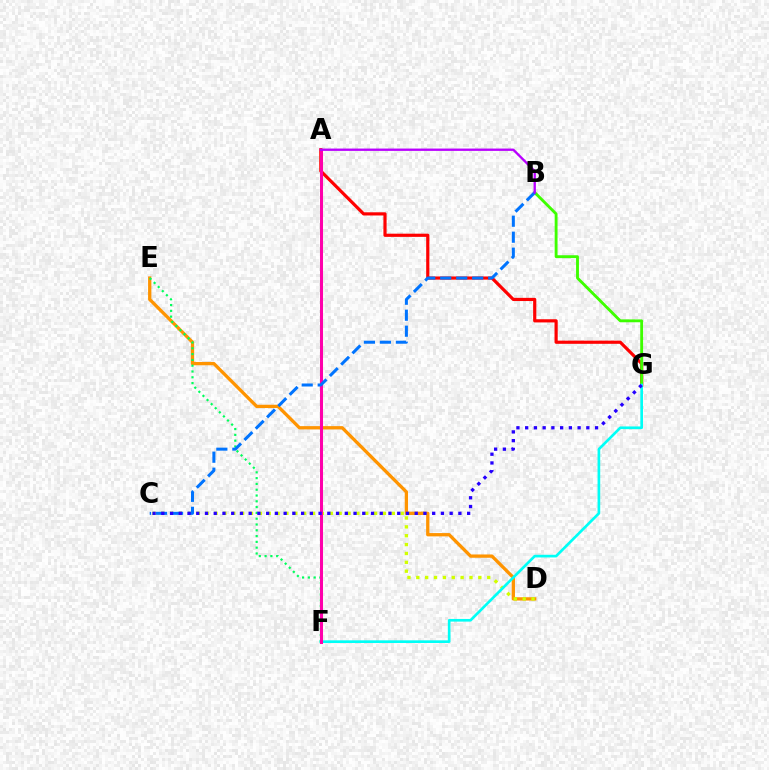{('D', 'E'): [{'color': '#ff9400', 'line_style': 'solid', 'thickness': 2.37}], ('C', 'D'): [{'color': '#d1ff00', 'line_style': 'dotted', 'thickness': 2.41}], ('A', 'G'): [{'color': '#ff0000', 'line_style': 'solid', 'thickness': 2.29}], ('B', 'G'): [{'color': '#3dff00', 'line_style': 'solid', 'thickness': 2.06}], ('F', 'G'): [{'color': '#00fff6', 'line_style': 'solid', 'thickness': 1.92}], ('E', 'F'): [{'color': '#00ff5c', 'line_style': 'dotted', 'thickness': 1.57}], ('A', 'F'): [{'color': '#ff00ac', 'line_style': 'solid', 'thickness': 2.18}], ('B', 'C'): [{'color': '#0074ff', 'line_style': 'dashed', 'thickness': 2.17}], ('A', 'B'): [{'color': '#b900ff', 'line_style': 'solid', 'thickness': 1.68}], ('C', 'G'): [{'color': '#2500ff', 'line_style': 'dotted', 'thickness': 2.37}]}